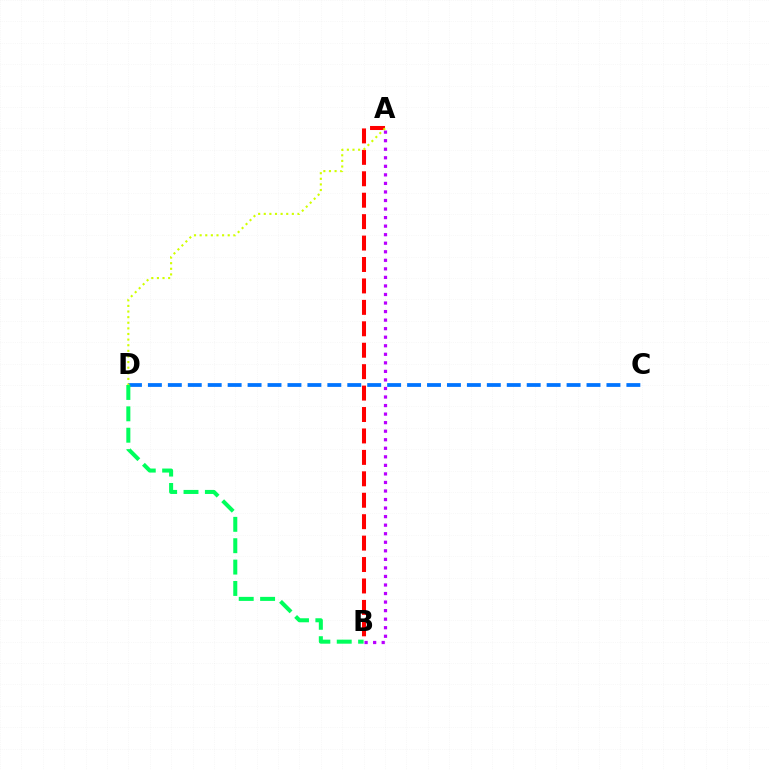{('A', 'B'): [{'color': '#ff0000', 'line_style': 'dashed', 'thickness': 2.91}, {'color': '#b900ff', 'line_style': 'dotted', 'thickness': 2.32}], ('C', 'D'): [{'color': '#0074ff', 'line_style': 'dashed', 'thickness': 2.71}], ('B', 'D'): [{'color': '#00ff5c', 'line_style': 'dashed', 'thickness': 2.9}], ('A', 'D'): [{'color': '#d1ff00', 'line_style': 'dotted', 'thickness': 1.53}]}